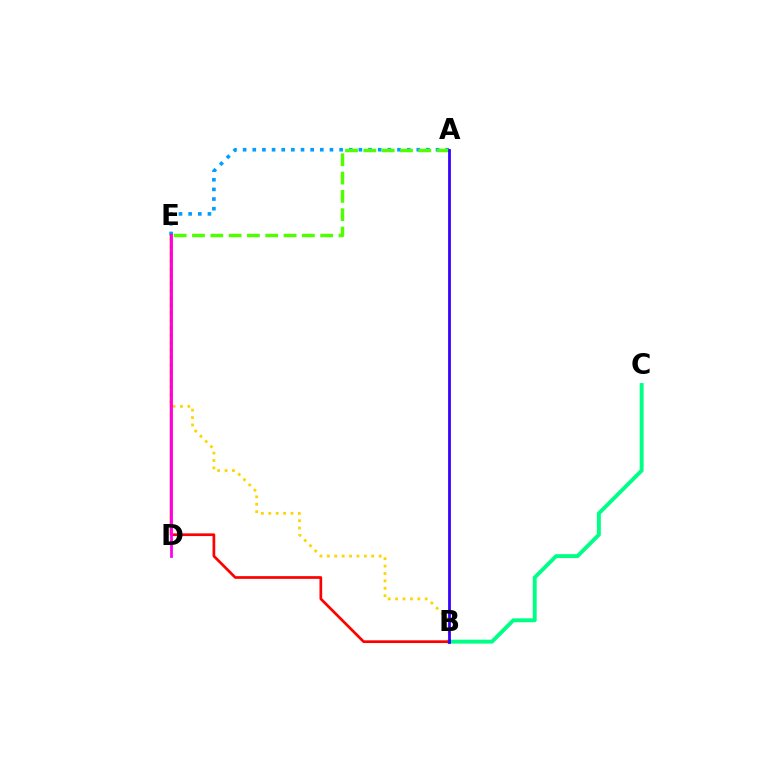{('B', 'C'): [{'color': '#00ff86', 'line_style': 'solid', 'thickness': 2.82}], ('A', 'E'): [{'color': '#009eff', 'line_style': 'dotted', 'thickness': 2.62}, {'color': '#4fff00', 'line_style': 'dashed', 'thickness': 2.49}], ('B', 'E'): [{'color': '#ffd500', 'line_style': 'dotted', 'thickness': 2.01}, {'color': '#ff0000', 'line_style': 'solid', 'thickness': 1.95}], ('A', 'B'): [{'color': '#3700ff', 'line_style': 'solid', 'thickness': 2.0}], ('D', 'E'): [{'color': '#ff00ed', 'line_style': 'solid', 'thickness': 1.98}]}